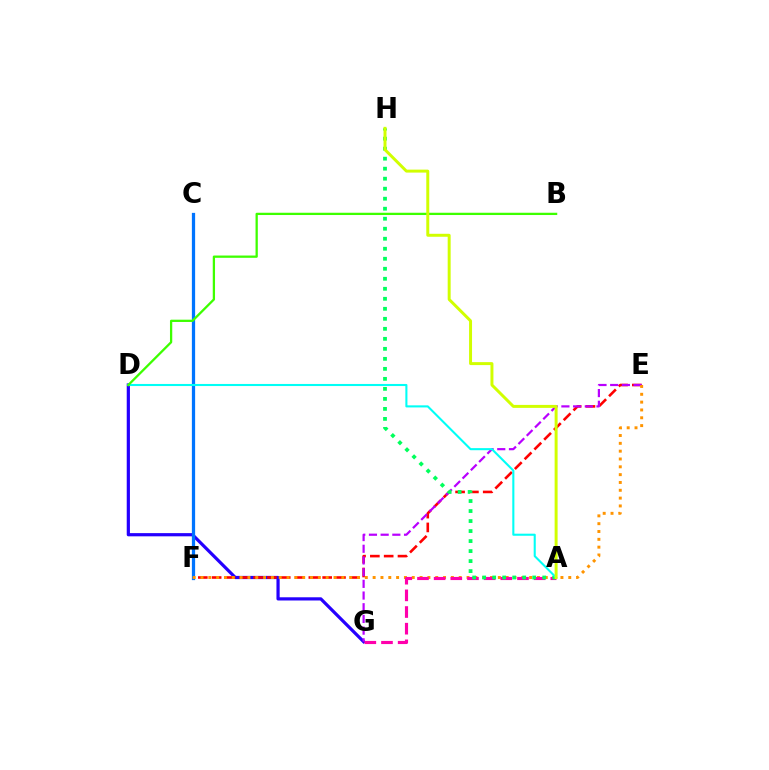{('D', 'G'): [{'color': '#2500ff', 'line_style': 'solid', 'thickness': 2.31}], ('E', 'F'): [{'color': '#ff0000', 'line_style': 'dashed', 'thickness': 1.88}, {'color': '#ff9400', 'line_style': 'dotted', 'thickness': 2.13}], ('E', 'G'): [{'color': '#b900ff', 'line_style': 'dashed', 'thickness': 1.59}], ('C', 'F'): [{'color': '#0074ff', 'line_style': 'solid', 'thickness': 2.34}], ('A', 'G'): [{'color': '#ff00ac', 'line_style': 'dashed', 'thickness': 2.26}], ('A', 'H'): [{'color': '#00ff5c', 'line_style': 'dotted', 'thickness': 2.72}, {'color': '#d1ff00', 'line_style': 'solid', 'thickness': 2.14}], ('A', 'D'): [{'color': '#00fff6', 'line_style': 'solid', 'thickness': 1.5}], ('B', 'D'): [{'color': '#3dff00', 'line_style': 'solid', 'thickness': 1.64}]}